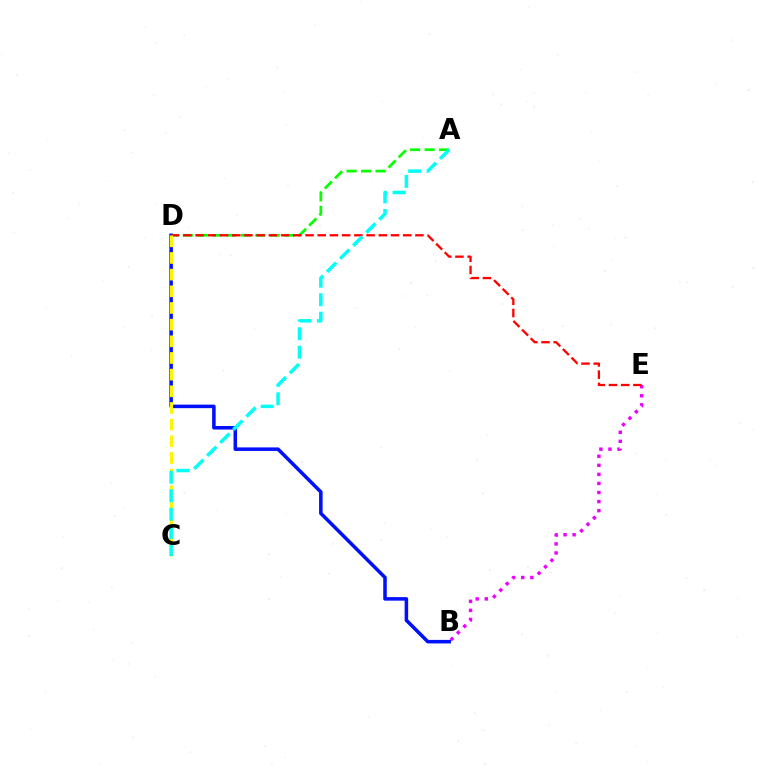{('A', 'D'): [{'color': '#08ff00', 'line_style': 'dashed', 'thickness': 1.97}], ('B', 'E'): [{'color': '#ee00ff', 'line_style': 'dotted', 'thickness': 2.46}], ('B', 'D'): [{'color': '#0010ff', 'line_style': 'solid', 'thickness': 2.54}], ('D', 'E'): [{'color': '#ff0000', 'line_style': 'dashed', 'thickness': 1.66}], ('C', 'D'): [{'color': '#fcf500', 'line_style': 'dashed', 'thickness': 2.26}], ('A', 'C'): [{'color': '#00fff6', 'line_style': 'dashed', 'thickness': 2.51}]}